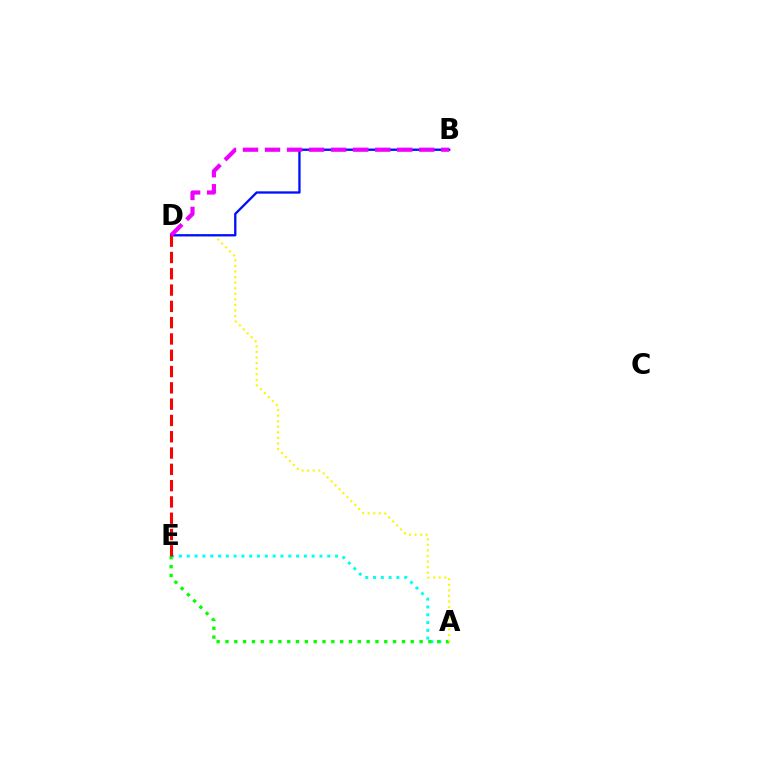{('A', 'E'): [{'color': '#00fff6', 'line_style': 'dotted', 'thickness': 2.12}, {'color': '#08ff00', 'line_style': 'dotted', 'thickness': 2.4}], ('A', 'D'): [{'color': '#fcf500', 'line_style': 'dotted', 'thickness': 1.52}], ('B', 'D'): [{'color': '#0010ff', 'line_style': 'solid', 'thickness': 1.67}, {'color': '#ee00ff', 'line_style': 'dashed', 'thickness': 2.99}], ('D', 'E'): [{'color': '#ff0000', 'line_style': 'dashed', 'thickness': 2.21}]}